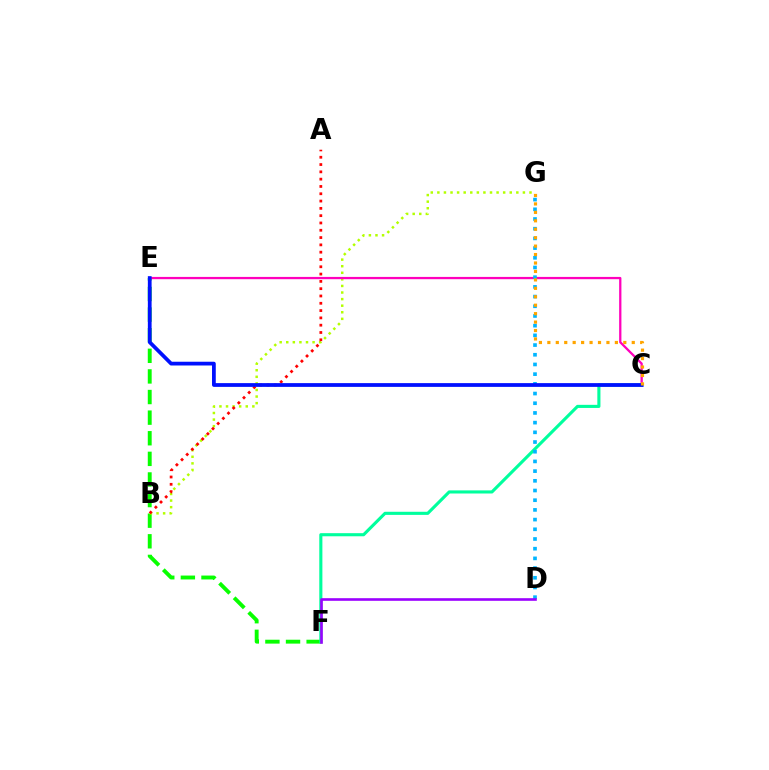{('E', 'F'): [{'color': '#08ff00', 'line_style': 'dashed', 'thickness': 2.8}], ('C', 'F'): [{'color': '#00ff9d', 'line_style': 'solid', 'thickness': 2.24}], ('B', 'G'): [{'color': '#b3ff00', 'line_style': 'dotted', 'thickness': 1.79}], ('A', 'B'): [{'color': '#ff0000', 'line_style': 'dotted', 'thickness': 1.98}], ('C', 'E'): [{'color': '#ff00bd', 'line_style': 'solid', 'thickness': 1.64}, {'color': '#0010ff', 'line_style': 'solid', 'thickness': 2.7}], ('D', 'G'): [{'color': '#00b5ff', 'line_style': 'dotted', 'thickness': 2.63}], ('D', 'F'): [{'color': '#9b00ff', 'line_style': 'solid', 'thickness': 1.89}], ('C', 'G'): [{'color': '#ffa500', 'line_style': 'dotted', 'thickness': 2.29}]}